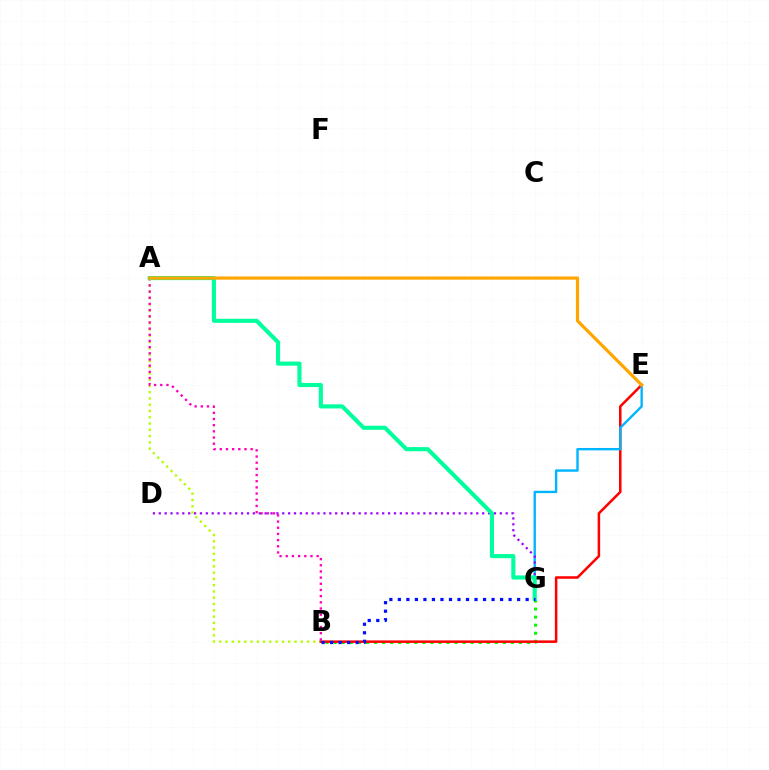{('B', 'G'): [{'color': '#08ff00', 'line_style': 'dotted', 'thickness': 2.19}, {'color': '#0010ff', 'line_style': 'dotted', 'thickness': 2.31}], ('A', 'B'): [{'color': '#b3ff00', 'line_style': 'dotted', 'thickness': 1.7}, {'color': '#ff00bd', 'line_style': 'dotted', 'thickness': 1.68}], ('B', 'E'): [{'color': '#ff0000', 'line_style': 'solid', 'thickness': 1.82}], ('E', 'G'): [{'color': '#00b5ff', 'line_style': 'solid', 'thickness': 1.71}], ('D', 'G'): [{'color': '#9b00ff', 'line_style': 'dotted', 'thickness': 1.6}], ('A', 'G'): [{'color': '#00ff9d', 'line_style': 'solid', 'thickness': 2.96}], ('A', 'E'): [{'color': '#ffa500', 'line_style': 'solid', 'thickness': 2.3}]}